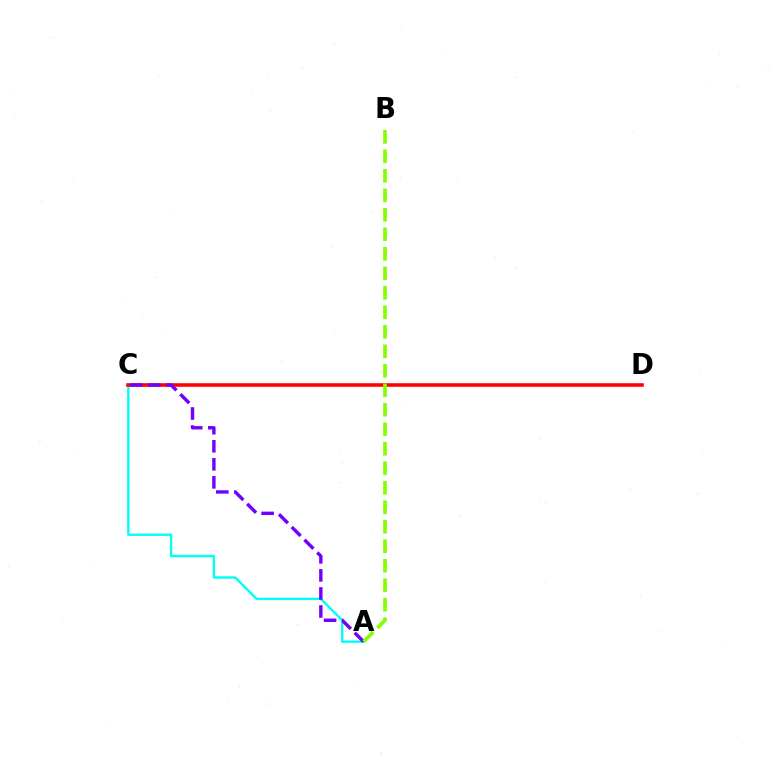{('A', 'C'): [{'color': '#00fff6', 'line_style': 'solid', 'thickness': 1.71}, {'color': '#7200ff', 'line_style': 'dashed', 'thickness': 2.45}], ('C', 'D'): [{'color': '#ff0000', 'line_style': 'solid', 'thickness': 2.58}], ('A', 'B'): [{'color': '#84ff00', 'line_style': 'dashed', 'thickness': 2.65}]}